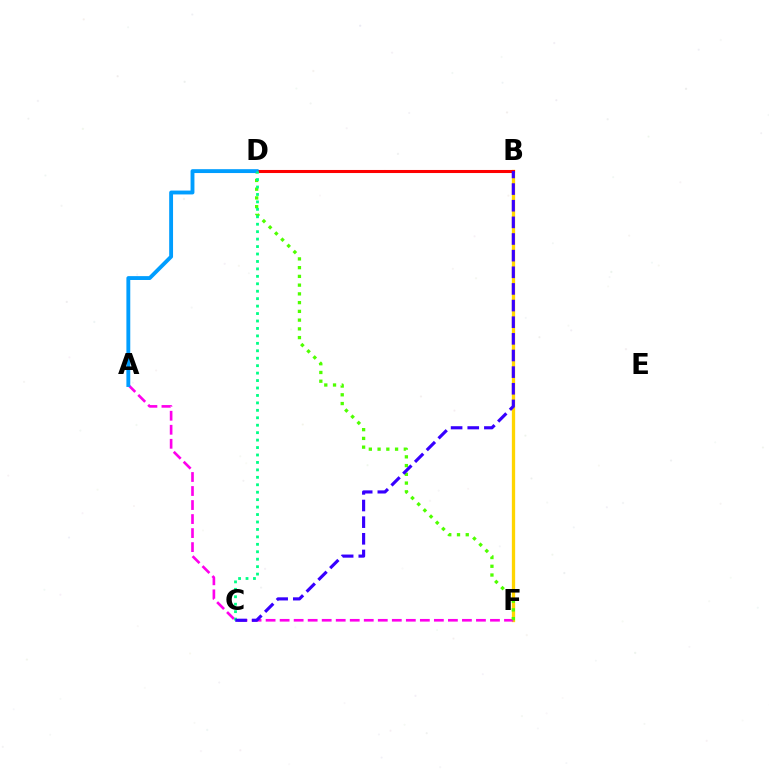{('B', 'F'): [{'color': '#ffd500', 'line_style': 'solid', 'thickness': 2.37}], ('B', 'D'): [{'color': '#ff0000', 'line_style': 'solid', 'thickness': 2.2}], ('A', 'F'): [{'color': '#ff00ed', 'line_style': 'dashed', 'thickness': 1.91}], ('D', 'F'): [{'color': '#4fff00', 'line_style': 'dotted', 'thickness': 2.38}], ('A', 'D'): [{'color': '#009eff', 'line_style': 'solid', 'thickness': 2.78}], ('C', 'D'): [{'color': '#00ff86', 'line_style': 'dotted', 'thickness': 2.02}], ('B', 'C'): [{'color': '#3700ff', 'line_style': 'dashed', 'thickness': 2.26}]}